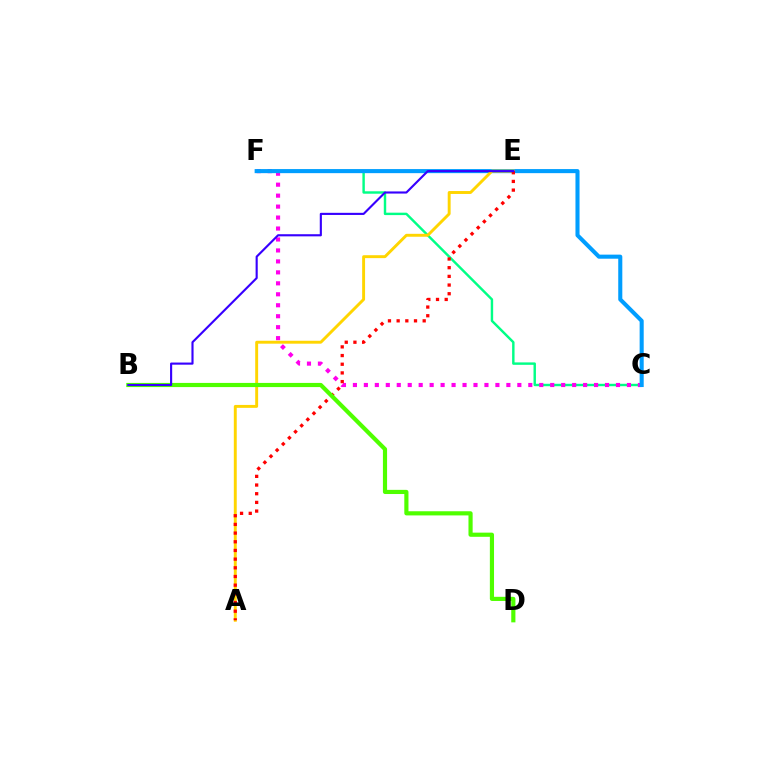{('C', 'F'): [{'color': '#00ff86', 'line_style': 'solid', 'thickness': 1.75}, {'color': '#ff00ed', 'line_style': 'dotted', 'thickness': 2.98}, {'color': '#009eff', 'line_style': 'solid', 'thickness': 2.93}], ('A', 'E'): [{'color': '#ffd500', 'line_style': 'solid', 'thickness': 2.1}, {'color': '#ff0000', 'line_style': 'dotted', 'thickness': 2.36}], ('B', 'D'): [{'color': '#4fff00', 'line_style': 'solid', 'thickness': 3.0}], ('B', 'E'): [{'color': '#3700ff', 'line_style': 'solid', 'thickness': 1.53}]}